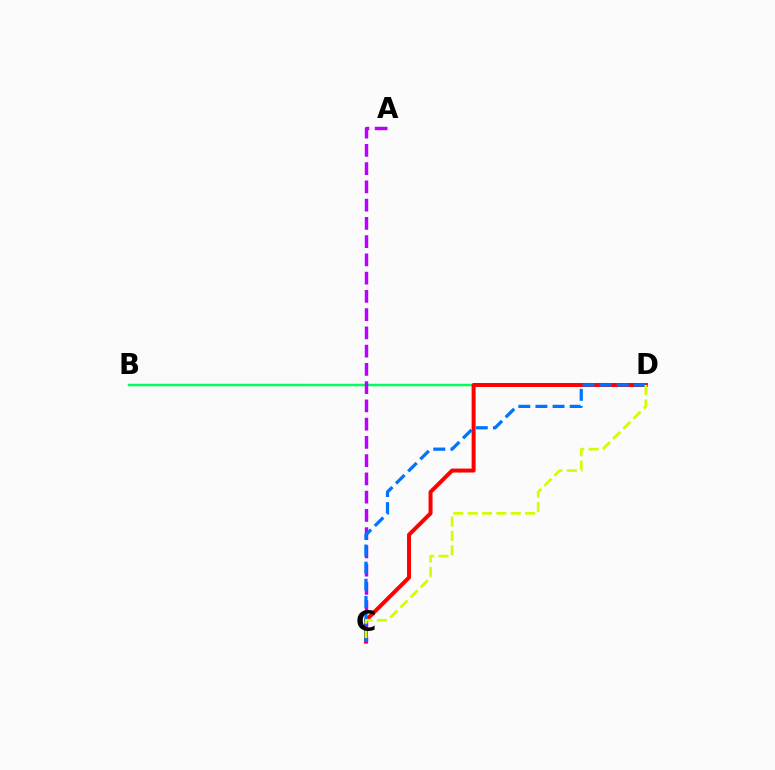{('B', 'D'): [{'color': '#00ff5c', 'line_style': 'solid', 'thickness': 1.79}], ('C', 'D'): [{'color': '#ff0000', 'line_style': 'solid', 'thickness': 2.86}, {'color': '#0074ff', 'line_style': 'dashed', 'thickness': 2.33}, {'color': '#d1ff00', 'line_style': 'dashed', 'thickness': 1.95}], ('A', 'C'): [{'color': '#b900ff', 'line_style': 'dashed', 'thickness': 2.48}]}